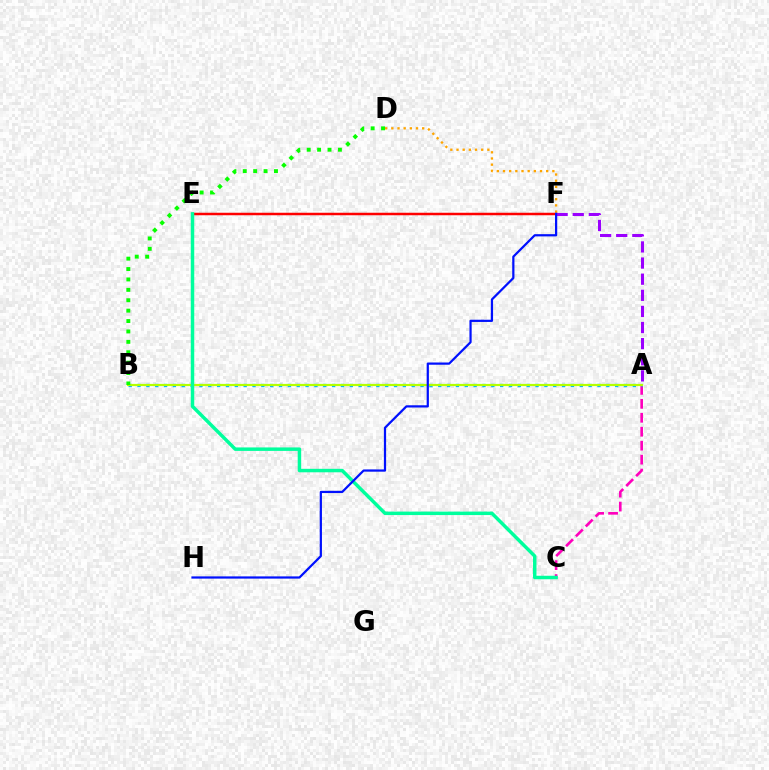{('A', 'C'): [{'color': '#ff00bd', 'line_style': 'dashed', 'thickness': 1.9}], ('D', 'F'): [{'color': '#ffa500', 'line_style': 'dotted', 'thickness': 1.68}], ('E', 'F'): [{'color': '#ff0000', 'line_style': 'solid', 'thickness': 1.8}], ('A', 'F'): [{'color': '#9b00ff', 'line_style': 'dashed', 'thickness': 2.19}], ('A', 'B'): [{'color': '#00b5ff', 'line_style': 'dotted', 'thickness': 2.4}, {'color': '#b3ff00', 'line_style': 'solid', 'thickness': 1.58}], ('C', 'E'): [{'color': '#00ff9d', 'line_style': 'solid', 'thickness': 2.5}], ('F', 'H'): [{'color': '#0010ff', 'line_style': 'solid', 'thickness': 1.6}], ('B', 'D'): [{'color': '#08ff00', 'line_style': 'dotted', 'thickness': 2.83}]}